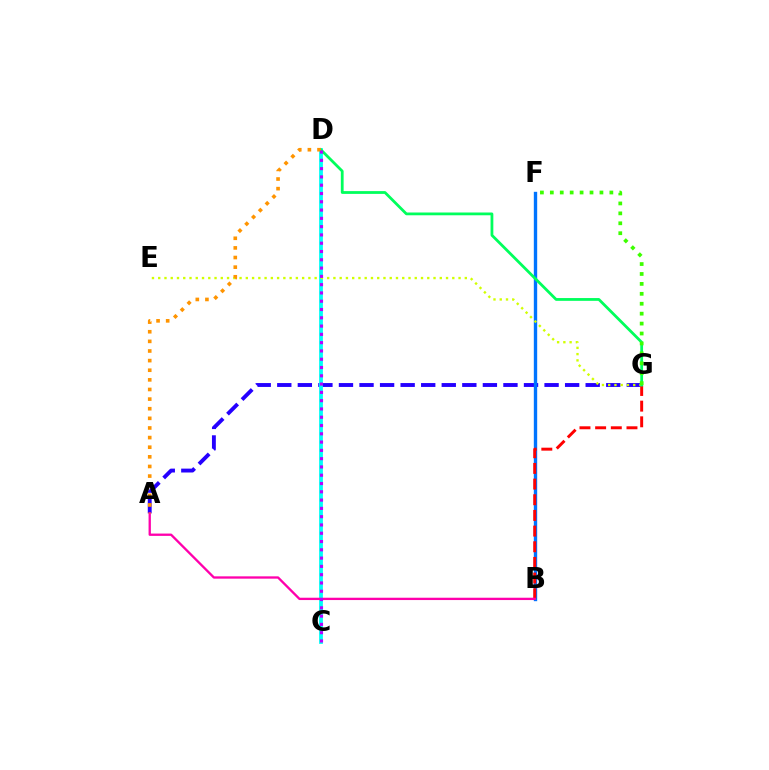{('A', 'G'): [{'color': '#2500ff', 'line_style': 'dashed', 'thickness': 2.79}], ('C', 'D'): [{'color': '#00fff6', 'line_style': 'solid', 'thickness': 2.72}, {'color': '#b900ff', 'line_style': 'dotted', 'thickness': 2.25}], ('B', 'F'): [{'color': '#0074ff', 'line_style': 'solid', 'thickness': 2.42}], ('B', 'G'): [{'color': '#ff0000', 'line_style': 'dashed', 'thickness': 2.13}], ('E', 'G'): [{'color': '#d1ff00', 'line_style': 'dotted', 'thickness': 1.7}], ('D', 'G'): [{'color': '#00ff5c', 'line_style': 'solid', 'thickness': 2.0}], ('A', 'B'): [{'color': '#ff00ac', 'line_style': 'solid', 'thickness': 1.67}], ('F', 'G'): [{'color': '#3dff00', 'line_style': 'dotted', 'thickness': 2.7}], ('A', 'D'): [{'color': '#ff9400', 'line_style': 'dotted', 'thickness': 2.61}]}